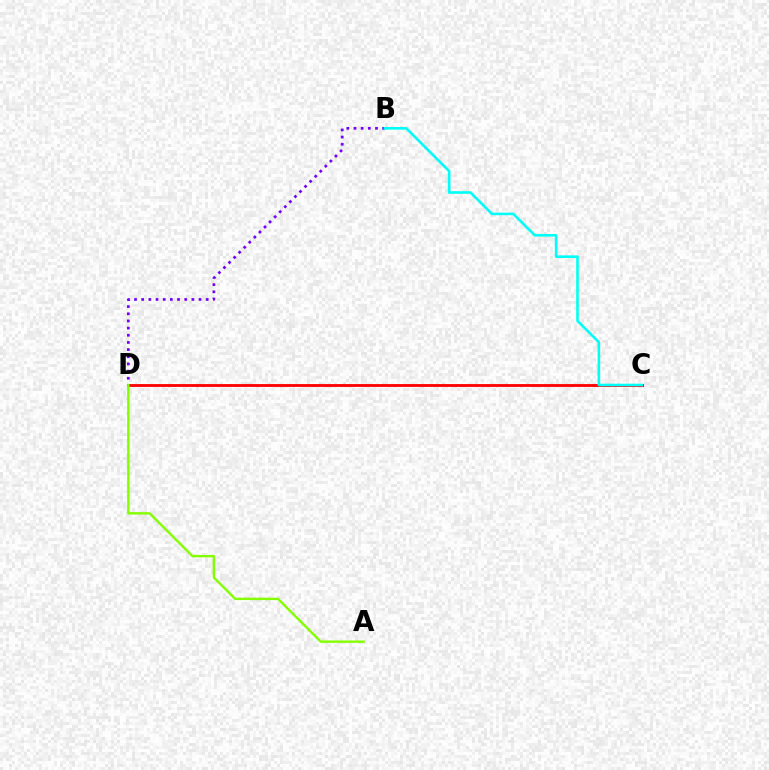{('C', 'D'): [{'color': '#ff0000', 'line_style': 'solid', 'thickness': 2.03}], ('B', 'D'): [{'color': '#7200ff', 'line_style': 'dotted', 'thickness': 1.95}], ('B', 'C'): [{'color': '#00fff6', 'line_style': 'solid', 'thickness': 1.88}], ('A', 'D'): [{'color': '#84ff00', 'line_style': 'solid', 'thickness': 1.73}]}